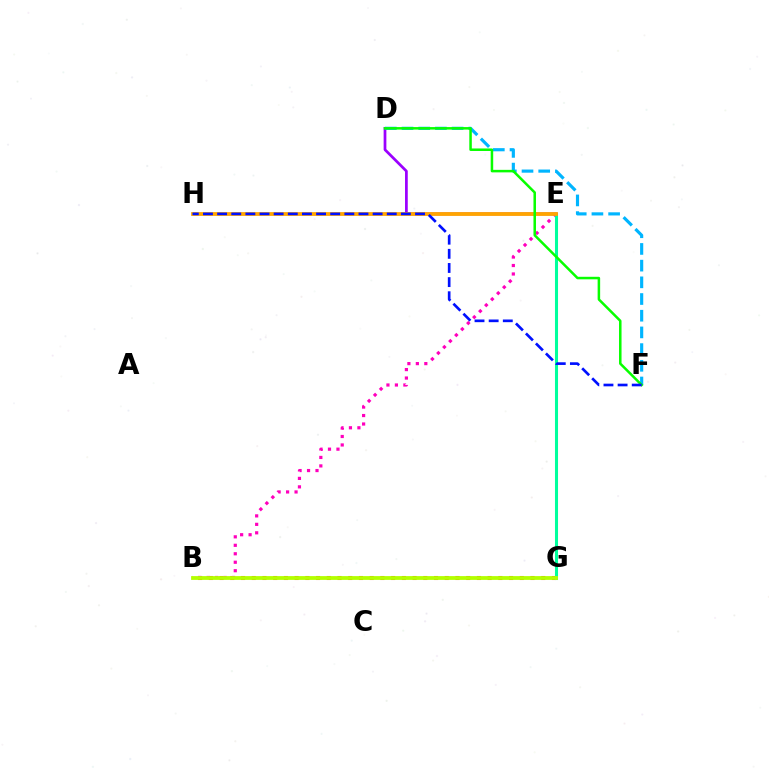{('B', 'G'): [{'color': '#ff0000', 'line_style': 'dotted', 'thickness': 2.91}, {'color': '#b3ff00', 'line_style': 'solid', 'thickness': 2.74}], ('B', 'E'): [{'color': '#ff00bd', 'line_style': 'dotted', 'thickness': 2.3}], ('E', 'G'): [{'color': '#00ff9d', 'line_style': 'solid', 'thickness': 2.2}], ('D', 'E'): [{'color': '#9b00ff', 'line_style': 'solid', 'thickness': 1.97}], ('E', 'H'): [{'color': '#ffa500', 'line_style': 'solid', 'thickness': 2.72}], ('D', 'F'): [{'color': '#00b5ff', 'line_style': 'dashed', 'thickness': 2.27}, {'color': '#08ff00', 'line_style': 'solid', 'thickness': 1.81}], ('F', 'H'): [{'color': '#0010ff', 'line_style': 'dashed', 'thickness': 1.92}]}